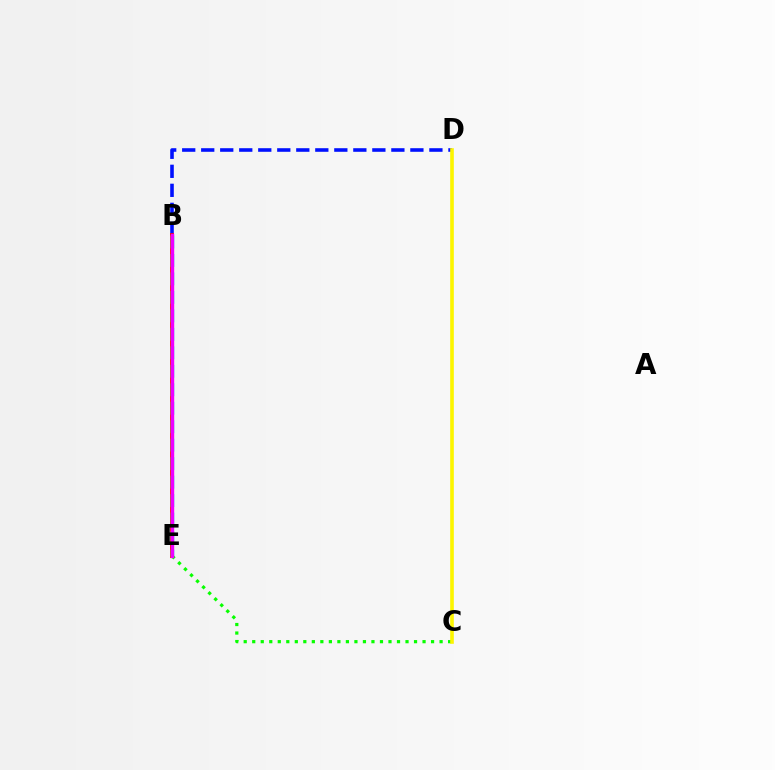{('B', 'D'): [{'color': '#0010ff', 'line_style': 'dashed', 'thickness': 2.58}], ('B', 'E'): [{'color': '#ff0000', 'line_style': 'solid', 'thickness': 2.75}, {'color': '#00fff6', 'line_style': 'dashed', 'thickness': 2.51}, {'color': '#ee00ff', 'line_style': 'solid', 'thickness': 2.45}], ('C', 'E'): [{'color': '#08ff00', 'line_style': 'dotted', 'thickness': 2.31}], ('C', 'D'): [{'color': '#fcf500', 'line_style': 'solid', 'thickness': 2.62}]}